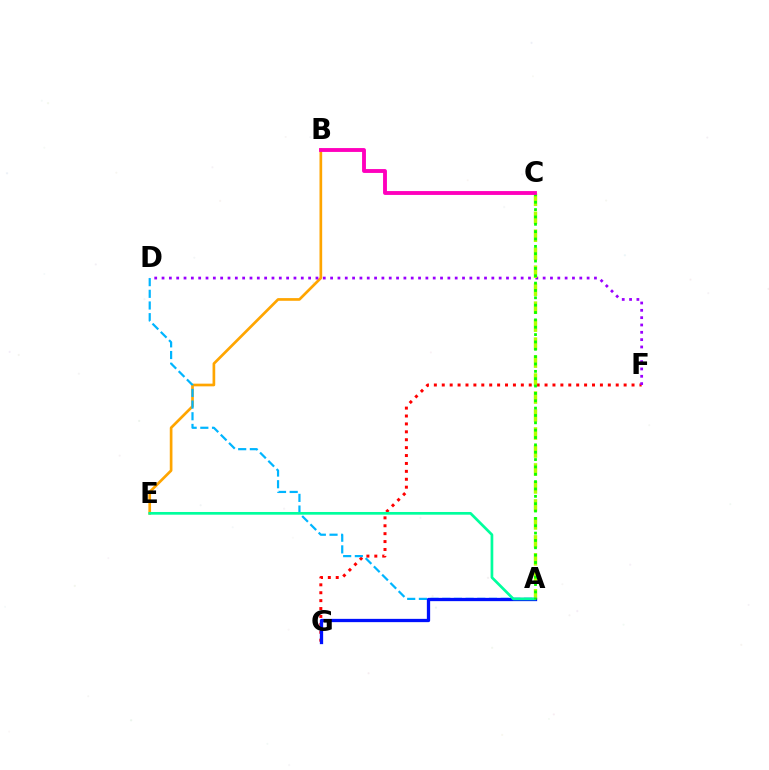{('B', 'E'): [{'color': '#ffa500', 'line_style': 'solid', 'thickness': 1.93}], ('F', 'G'): [{'color': '#ff0000', 'line_style': 'dotted', 'thickness': 2.15}], ('A', 'D'): [{'color': '#00b5ff', 'line_style': 'dashed', 'thickness': 1.59}], ('D', 'F'): [{'color': '#9b00ff', 'line_style': 'dotted', 'thickness': 1.99}], ('A', 'C'): [{'color': '#b3ff00', 'line_style': 'dashed', 'thickness': 2.44}, {'color': '#08ff00', 'line_style': 'dotted', 'thickness': 2.0}], ('A', 'G'): [{'color': '#0010ff', 'line_style': 'solid', 'thickness': 2.36}], ('A', 'E'): [{'color': '#00ff9d', 'line_style': 'solid', 'thickness': 1.94}], ('B', 'C'): [{'color': '#ff00bd', 'line_style': 'solid', 'thickness': 2.78}]}